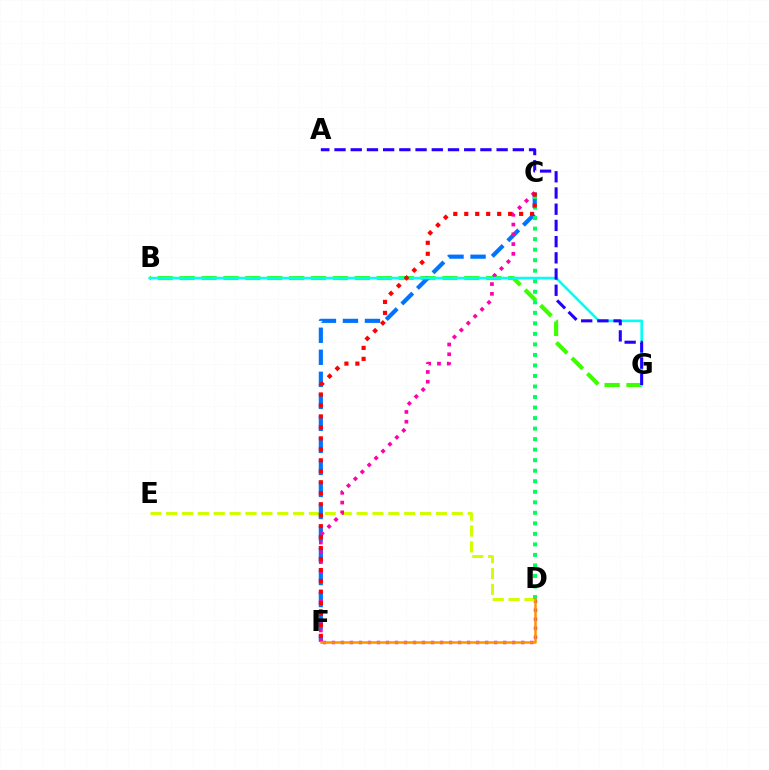{('B', 'G'): [{'color': '#3dff00', 'line_style': 'dashed', 'thickness': 2.98}, {'color': '#00fff6', 'line_style': 'solid', 'thickness': 1.87}], ('D', 'F'): [{'color': '#b900ff', 'line_style': 'dotted', 'thickness': 2.45}, {'color': '#ff9400', 'line_style': 'solid', 'thickness': 1.82}], ('D', 'E'): [{'color': '#d1ff00', 'line_style': 'dashed', 'thickness': 2.16}], ('C', 'F'): [{'color': '#0074ff', 'line_style': 'dashed', 'thickness': 2.99}, {'color': '#ff00ac', 'line_style': 'dotted', 'thickness': 2.65}, {'color': '#ff0000', 'line_style': 'dotted', 'thickness': 2.98}], ('C', 'D'): [{'color': '#00ff5c', 'line_style': 'dotted', 'thickness': 2.86}], ('A', 'G'): [{'color': '#2500ff', 'line_style': 'dashed', 'thickness': 2.2}]}